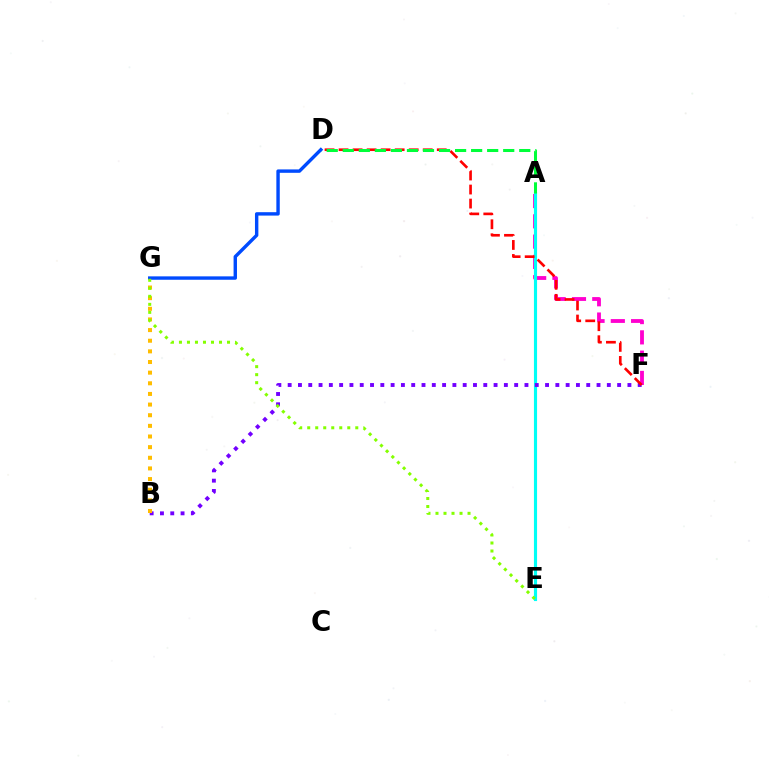{('A', 'F'): [{'color': '#ff00cf', 'line_style': 'dashed', 'thickness': 2.75}], ('A', 'E'): [{'color': '#00fff6', 'line_style': 'solid', 'thickness': 2.25}], ('B', 'F'): [{'color': '#7200ff', 'line_style': 'dotted', 'thickness': 2.8}], ('B', 'G'): [{'color': '#ffbd00', 'line_style': 'dotted', 'thickness': 2.89}], ('D', 'F'): [{'color': '#ff0000', 'line_style': 'dashed', 'thickness': 1.91}], ('A', 'D'): [{'color': '#00ff39', 'line_style': 'dashed', 'thickness': 2.18}], ('D', 'G'): [{'color': '#004bff', 'line_style': 'solid', 'thickness': 2.45}], ('E', 'G'): [{'color': '#84ff00', 'line_style': 'dotted', 'thickness': 2.18}]}